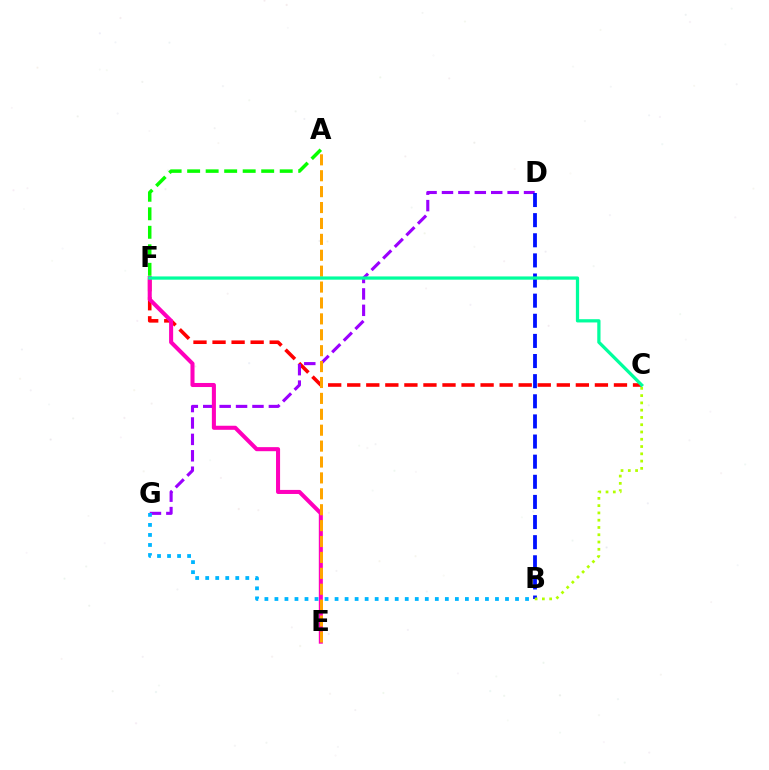{('C', 'F'): [{'color': '#ff0000', 'line_style': 'dashed', 'thickness': 2.59}, {'color': '#00ff9d', 'line_style': 'solid', 'thickness': 2.34}], ('A', 'F'): [{'color': '#08ff00', 'line_style': 'dashed', 'thickness': 2.52}], ('D', 'G'): [{'color': '#9b00ff', 'line_style': 'dashed', 'thickness': 2.23}], ('B', 'D'): [{'color': '#0010ff', 'line_style': 'dashed', 'thickness': 2.73}], ('B', 'C'): [{'color': '#b3ff00', 'line_style': 'dotted', 'thickness': 1.98}], ('E', 'F'): [{'color': '#ff00bd', 'line_style': 'solid', 'thickness': 2.92}], ('A', 'E'): [{'color': '#ffa500', 'line_style': 'dashed', 'thickness': 2.16}], ('B', 'G'): [{'color': '#00b5ff', 'line_style': 'dotted', 'thickness': 2.72}]}